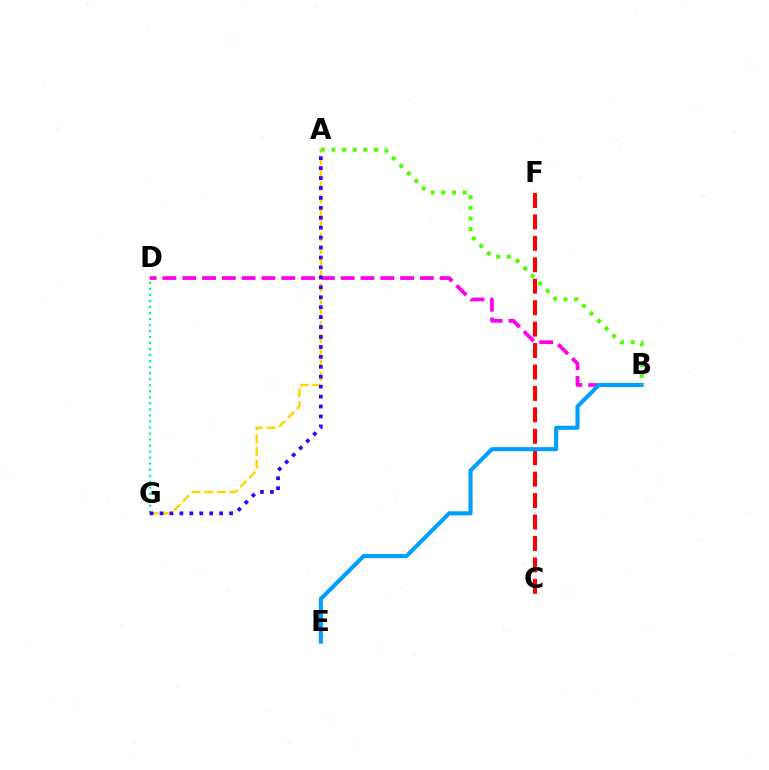{('C', 'F'): [{'color': '#ff0000', 'line_style': 'dashed', 'thickness': 2.91}], ('B', 'D'): [{'color': '#ff00ed', 'line_style': 'dashed', 'thickness': 2.69}], ('A', 'G'): [{'color': '#ffd500', 'line_style': 'dashed', 'thickness': 1.72}, {'color': '#3700ff', 'line_style': 'dotted', 'thickness': 2.7}], ('D', 'G'): [{'color': '#00ff86', 'line_style': 'dotted', 'thickness': 1.64}], ('B', 'E'): [{'color': '#009eff', 'line_style': 'solid', 'thickness': 2.94}], ('A', 'B'): [{'color': '#4fff00', 'line_style': 'dotted', 'thickness': 2.89}]}